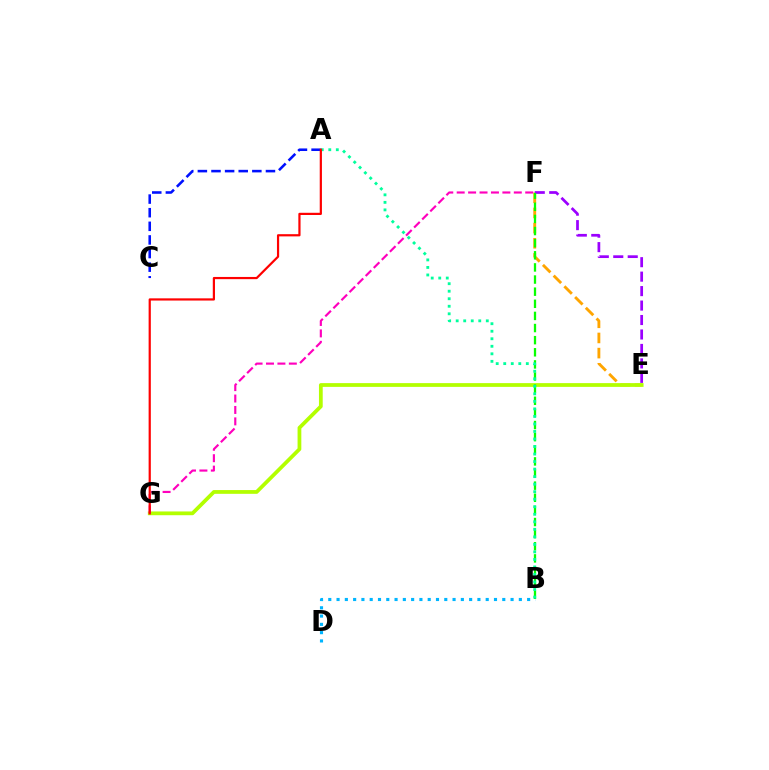{('E', 'F'): [{'color': '#ffa500', 'line_style': 'dashed', 'thickness': 2.06}, {'color': '#9b00ff', 'line_style': 'dashed', 'thickness': 1.96}], ('E', 'G'): [{'color': '#b3ff00', 'line_style': 'solid', 'thickness': 2.71}], ('F', 'G'): [{'color': '#ff00bd', 'line_style': 'dashed', 'thickness': 1.55}], ('B', 'F'): [{'color': '#08ff00', 'line_style': 'dashed', 'thickness': 1.65}], ('A', 'C'): [{'color': '#0010ff', 'line_style': 'dashed', 'thickness': 1.85}], ('B', 'D'): [{'color': '#00b5ff', 'line_style': 'dotted', 'thickness': 2.25}], ('A', 'B'): [{'color': '#00ff9d', 'line_style': 'dotted', 'thickness': 2.05}], ('A', 'G'): [{'color': '#ff0000', 'line_style': 'solid', 'thickness': 1.59}]}